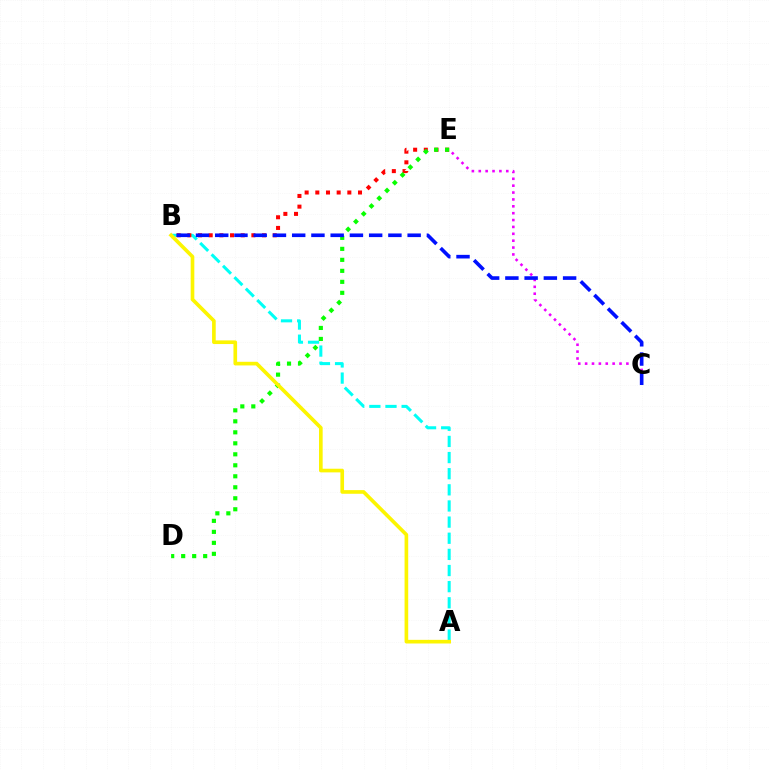{('A', 'B'): [{'color': '#00fff6', 'line_style': 'dashed', 'thickness': 2.19}, {'color': '#fcf500', 'line_style': 'solid', 'thickness': 2.63}], ('B', 'E'): [{'color': '#ff0000', 'line_style': 'dotted', 'thickness': 2.9}], ('D', 'E'): [{'color': '#08ff00', 'line_style': 'dotted', 'thickness': 2.99}], ('C', 'E'): [{'color': '#ee00ff', 'line_style': 'dotted', 'thickness': 1.87}], ('B', 'C'): [{'color': '#0010ff', 'line_style': 'dashed', 'thickness': 2.61}]}